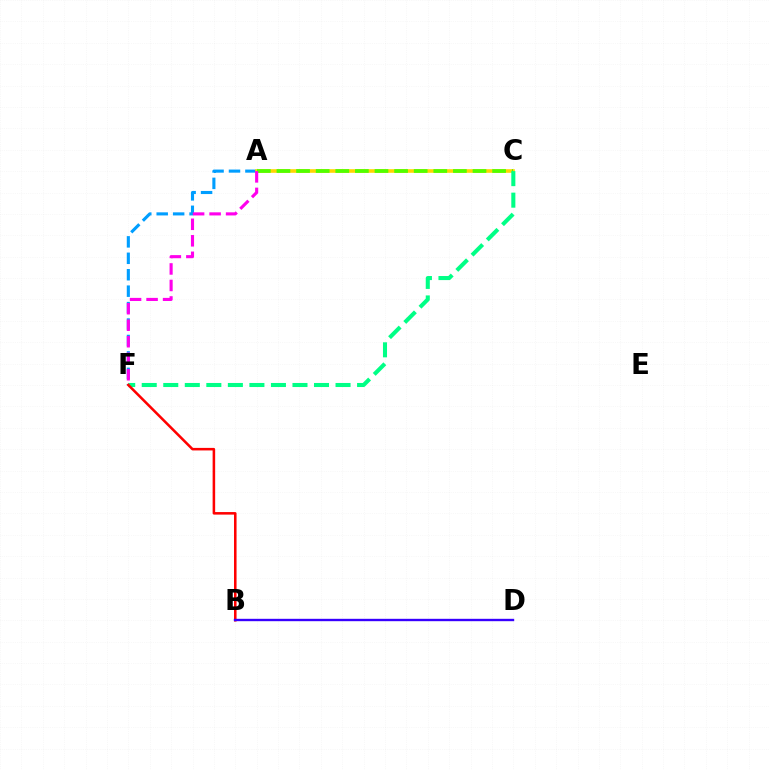{('A', 'F'): [{'color': '#009eff', 'line_style': 'dashed', 'thickness': 2.23}, {'color': '#ff00ed', 'line_style': 'dashed', 'thickness': 2.24}], ('A', 'C'): [{'color': '#ffd500', 'line_style': 'solid', 'thickness': 2.6}, {'color': '#4fff00', 'line_style': 'dashed', 'thickness': 2.66}], ('C', 'F'): [{'color': '#00ff86', 'line_style': 'dashed', 'thickness': 2.93}], ('B', 'F'): [{'color': '#ff0000', 'line_style': 'solid', 'thickness': 1.83}], ('B', 'D'): [{'color': '#3700ff', 'line_style': 'solid', 'thickness': 1.71}]}